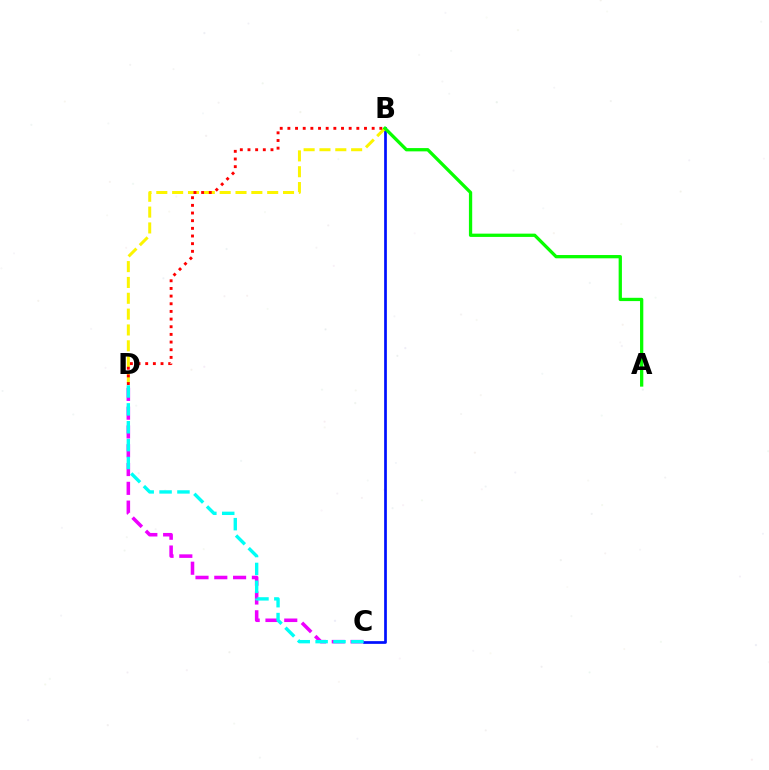{('C', 'D'): [{'color': '#ee00ff', 'line_style': 'dashed', 'thickness': 2.55}, {'color': '#00fff6', 'line_style': 'dashed', 'thickness': 2.43}], ('B', 'C'): [{'color': '#0010ff', 'line_style': 'solid', 'thickness': 1.96}], ('B', 'D'): [{'color': '#fcf500', 'line_style': 'dashed', 'thickness': 2.15}, {'color': '#ff0000', 'line_style': 'dotted', 'thickness': 2.08}], ('A', 'B'): [{'color': '#08ff00', 'line_style': 'solid', 'thickness': 2.36}]}